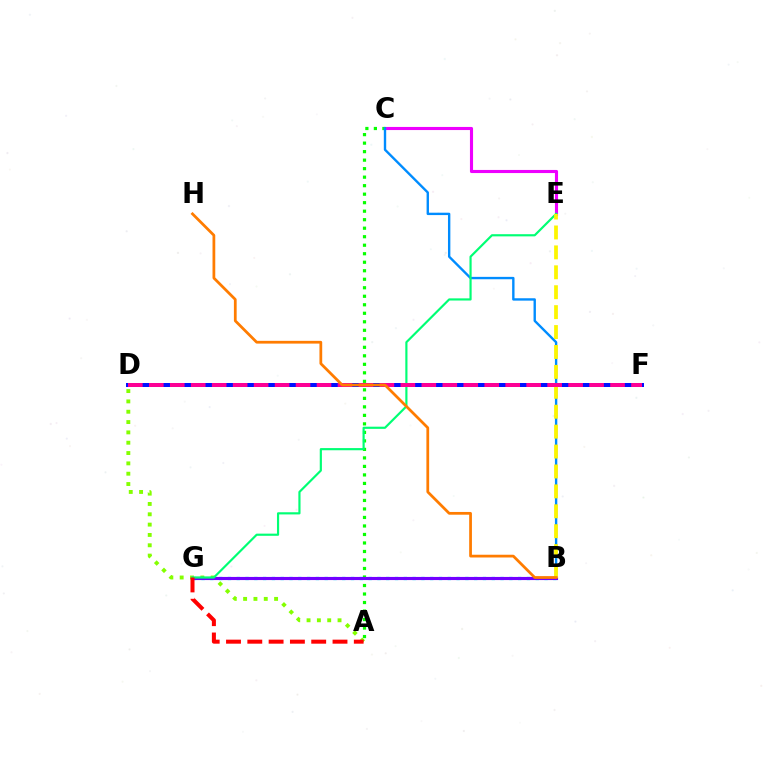{('B', 'G'): [{'color': '#00fff6', 'line_style': 'dotted', 'thickness': 2.39}, {'color': '#7200ff', 'line_style': 'solid', 'thickness': 2.25}], ('C', 'E'): [{'color': '#ee00ff', 'line_style': 'solid', 'thickness': 2.24}], ('A', 'C'): [{'color': '#08ff00', 'line_style': 'dotted', 'thickness': 2.31}], ('B', 'C'): [{'color': '#008cff', 'line_style': 'solid', 'thickness': 1.71}], ('A', 'D'): [{'color': '#84ff00', 'line_style': 'dotted', 'thickness': 2.81}], ('D', 'F'): [{'color': '#0010ff', 'line_style': 'solid', 'thickness': 2.88}, {'color': '#ff0094', 'line_style': 'dashed', 'thickness': 2.85}], ('E', 'G'): [{'color': '#00ff74', 'line_style': 'solid', 'thickness': 1.56}], ('B', 'E'): [{'color': '#fcf500', 'line_style': 'dashed', 'thickness': 2.71}], ('B', 'H'): [{'color': '#ff7c00', 'line_style': 'solid', 'thickness': 1.98}], ('A', 'G'): [{'color': '#ff0000', 'line_style': 'dashed', 'thickness': 2.89}]}